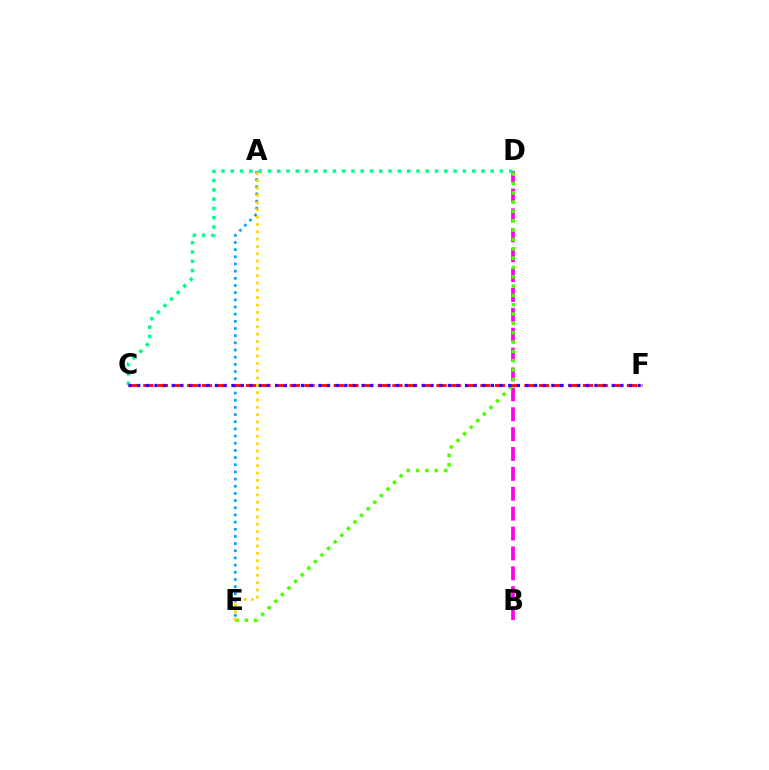{('A', 'E'): [{'color': '#009eff', 'line_style': 'dotted', 'thickness': 1.95}, {'color': '#ffd500', 'line_style': 'dotted', 'thickness': 1.99}], ('B', 'D'): [{'color': '#ff00ed', 'line_style': 'dashed', 'thickness': 2.7}], ('D', 'E'): [{'color': '#4fff00', 'line_style': 'dotted', 'thickness': 2.54}], ('C', 'F'): [{'color': '#ff0000', 'line_style': 'dashed', 'thickness': 1.99}, {'color': '#3700ff', 'line_style': 'dotted', 'thickness': 2.34}], ('C', 'D'): [{'color': '#00ff86', 'line_style': 'dotted', 'thickness': 2.52}]}